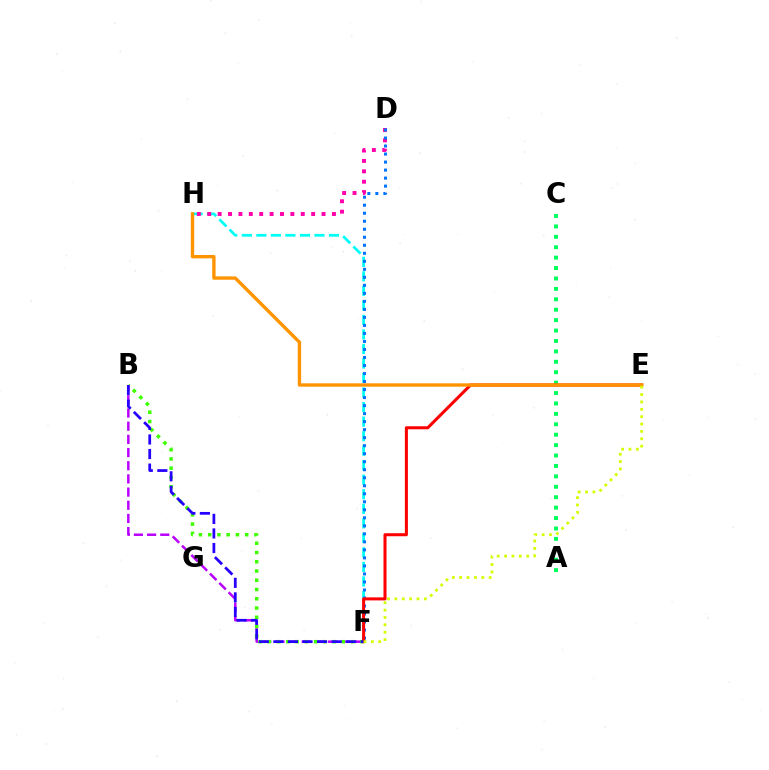{('F', 'H'): [{'color': '#00fff6', 'line_style': 'dashed', 'thickness': 1.97}], ('A', 'C'): [{'color': '#00ff5c', 'line_style': 'dotted', 'thickness': 2.83}], ('D', 'H'): [{'color': '#ff00ac', 'line_style': 'dotted', 'thickness': 2.82}], ('B', 'F'): [{'color': '#b900ff', 'line_style': 'dashed', 'thickness': 1.79}, {'color': '#3dff00', 'line_style': 'dotted', 'thickness': 2.51}, {'color': '#2500ff', 'line_style': 'dashed', 'thickness': 1.98}], ('D', 'F'): [{'color': '#0074ff', 'line_style': 'dotted', 'thickness': 2.18}], ('E', 'F'): [{'color': '#ff0000', 'line_style': 'solid', 'thickness': 2.19}, {'color': '#d1ff00', 'line_style': 'dotted', 'thickness': 2.0}], ('E', 'H'): [{'color': '#ff9400', 'line_style': 'solid', 'thickness': 2.42}]}